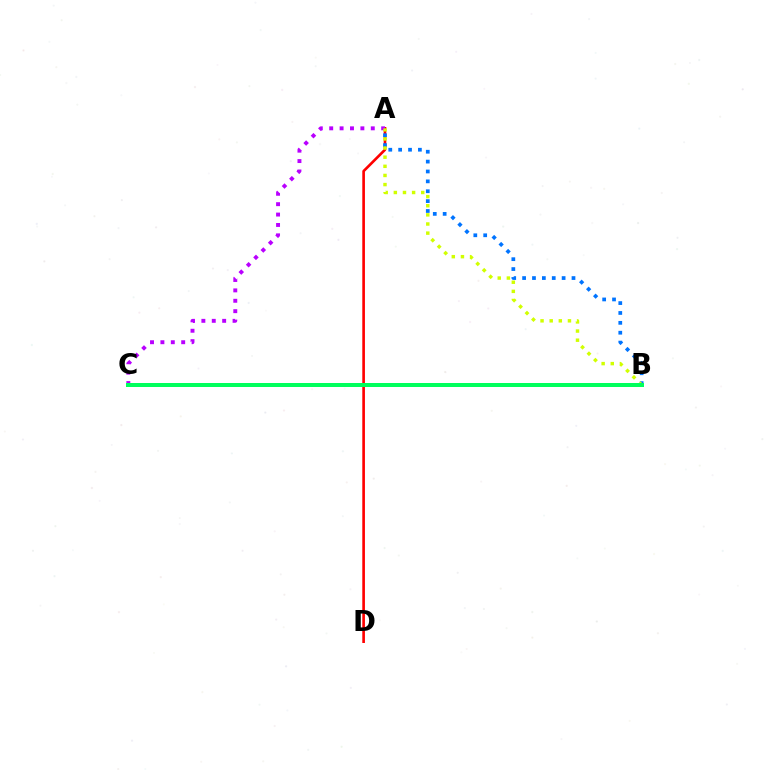{('A', 'D'): [{'color': '#ff0000', 'line_style': 'solid', 'thickness': 1.9}], ('A', 'C'): [{'color': '#b900ff', 'line_style': 'dotted', 'thickness': 2.82}], ('A', 'B'): [{'color': '#0074ff', 'line_style': 'dotted', 'thickness': 2.68}, {'color': '#d1ff00', 'line_style': 'dotted', 'thickness': 2.48}], ('B', 'C'): [{'color': '#00ff5c', 'line_style': 'solid', 'thickness': 2.87}]}